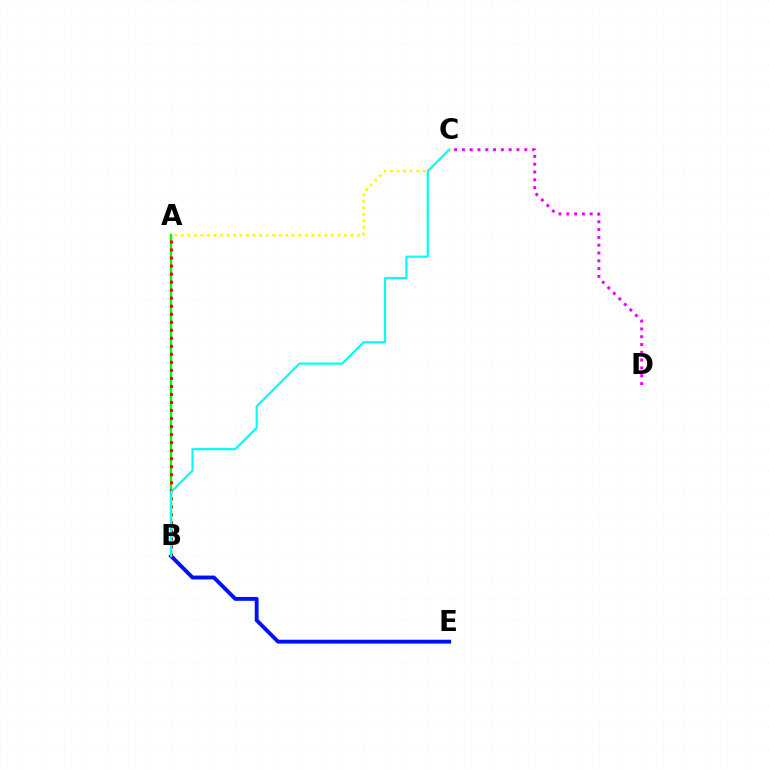{('A', 'B'): [{'color': '#08ff00', 'line_style': 'solid', 'thickness': 1.72}, {'color': '#ff0000', 'line_style': 'dotted', 'thickness': 2.18}], ('B', 'E'): [{'color': '#0010ff', 'line_style': 'solid', 'thickness': 2.79}], ('C', 'D'): [{'color': '#ee00ff', 'line_style': 'dotted', 'thickness': 2.12}], ('A', 'C'): [{'color': '#fcf500', 'line_style': 'dotted', 'thickness': 1.77}], ('B', 'C'): [{'color': '#00fff6', 'line_style': 'solid', 'thickness': 1.57}]}